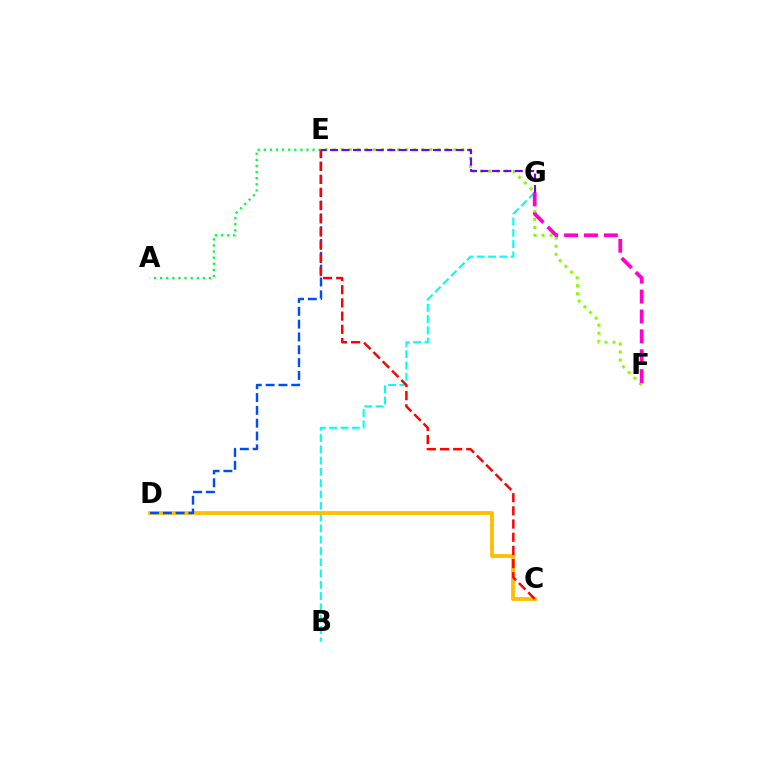{('B', 'G'): [{'color': '#00fff6', 'line_style': 'dashed', 'thickness': 1.53}], ('E', 'F'): [{'color': '#84ff00', 'line_style': 'dotted', 'thickness': 2.19}], ('A', 'E'): [{'color': '#00ff39', 'line_style': 'dotted', 'thickness': 1.66}], ('E', 'G'): [{'color': '#7200ff', 'line_style': 'dashed', 'thickness': 1.55}], ('C', 'D'): [{'color': '#ffbd00', 'line_style': 'solid', 'thickness': 2.72}], ('D', 'E'): [{'color': '#004bff', 'line_style': 'dashed', 'thickness': 1.74}], ('F', 'G'): [{'color': '#ff00cf', 'line_style': 'dashed', 'thickness': 2.7}], ('C', 'E'): [{'color': '#ff0000', 'line_style': 'dashed', 'thickness': 1.79}]}